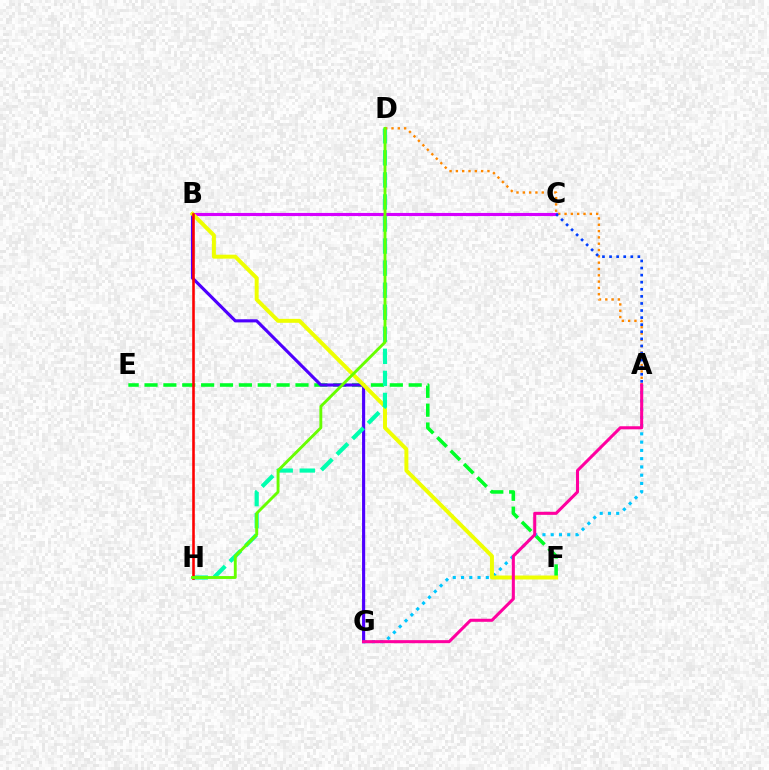{('E', 'F'): [{'color': '#00ff27', 'line_style': 'dashed', 'thickness': 2.56}], ('B', 'C'): [{'color': '#d600ff', 'line_style': 'solid', 'thickness': 2.25}], ('B', 'G'): [{'color': '#4f00ff', 'line_style': 'solid', 'thickness': 2.25}], ('A', 'G'): [{'color': '#00c7ff', 'line_style': 'dotted', 'thickness': 2.24}, {'color': '#ff00a0', 'line_style': 'solid', 'thickness': 2.19}], ('B', 'F'): [{'color': '#eeff00', 'line_style': 'solid', 'thickness': 2.85}], ('D', 'H'): [{'color': '#00ffaf', 'line_style': 'dashed', 'thickness': 3.0}, {'color': '#66ff00', 'line_style': 'solid', 'thickness': 2.07}], ('B', 'H'): [{'color': '#ff0000', 'line_style': 'solid', 'thickness': 1.86}], ('A', 'D'): [{'color': '#ff8800', 'line_style': 'dotted', 'thickness': 1.72}], ('A', 'C'): [{'color': '#003fff', 'line_style': 'dotted', 'thickness': 1.92}]}